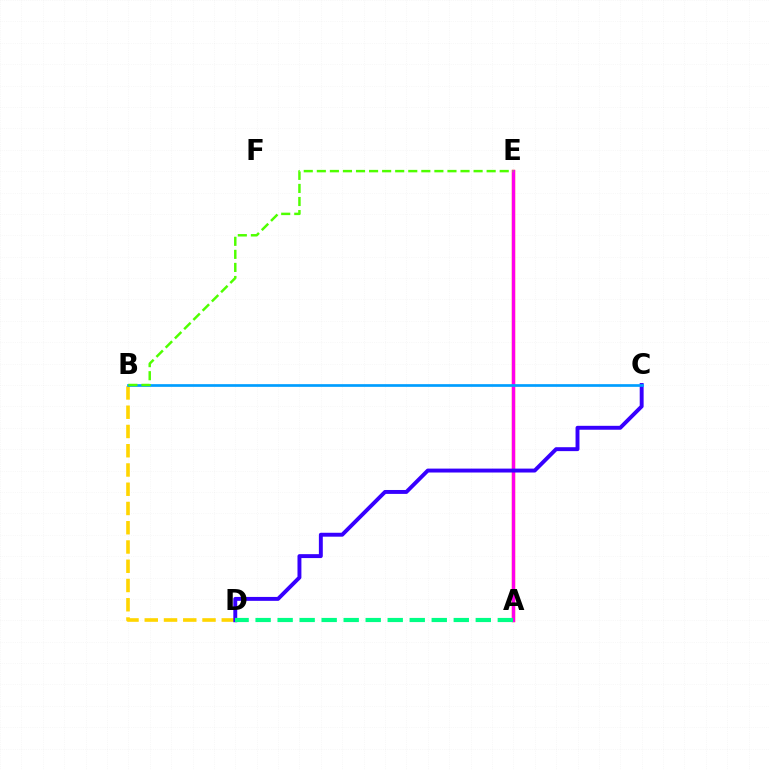{('B', 'D'): [{'color': '#ffd500', 'line_style': 'dashed', 'thickness': 2.62}], ('A', 'E'): [{'color': '#ff0000', 'line_style': 'solid', 'thickness': 2.41}, {'color': '#ff00ed', 'line_style': 'solid', 'thickness': 2.24}], ('C', 'D'): [{'color': '#3700ff', 'line_style': 'solid', 'thickness': 2.82}], ('A', 'D'): [{'color': '#00ff86', 'line_style': 'dashed', 'thickness': 2.99}], ('B', 'C'): [{'color': '#009eff', 'line_style': 'solid', 'thickness': 1.94}], ('B', 'E'): [{'color': '#4fff00', 'line_style': 'dashed', 'thickness': 1.77}]}